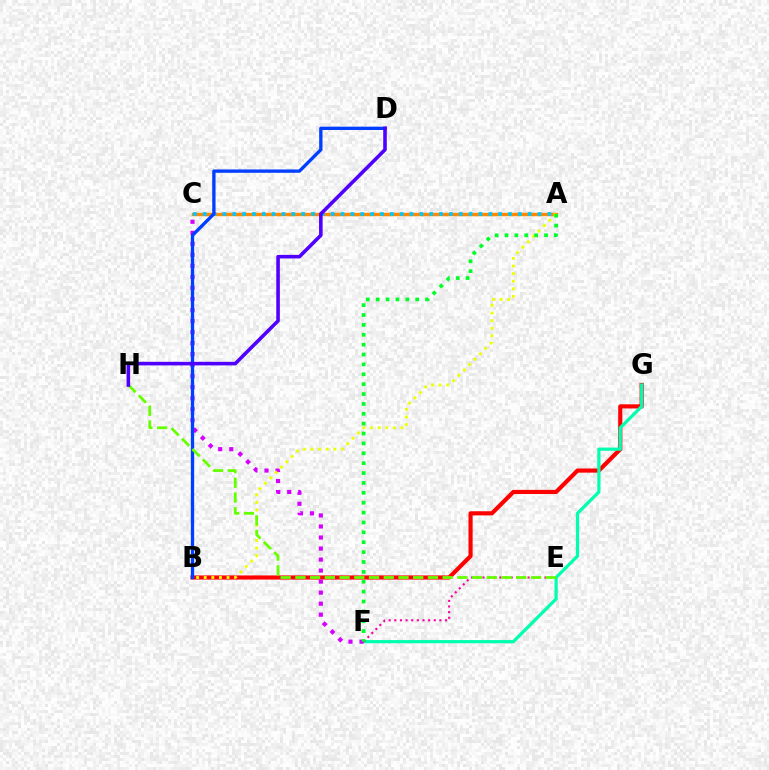{('A', 'C'): [{'color': '#ff8800', 'line_style': 'solid', 'thickness': 2.47}, {'color': '#00c7ff', 'line_style': 'dotted', 'thickness': 2.68}], ('B', 'G'): [{'color': '#ff0000', 'line_style': 'solid', 'thickness': 2.98}], ('F', 'G'): [{'color': '#00ffaf', 'line_style': 'solid', 'thickness': 2.31}], ('E', 'F'): [{'color': '#ff00a0', 'line_style': 'dotted', 'thickness': 1.53}], ('C', 'F'): [{'color': '#d600ff', 'line_style': 'dotted', 'thickness': 3.0}], ('A', 'B'): [{'color': '#eeff00', 'line_style': 'dotted', 'thickness': 2.06}], ('B', 'D'): [{'color': '#003fff', 'line_style': 'solid', 'thickness': 2.4}], ('A', 'F'): [{'color': '#00ff27', 'line_style': 'dotted', 'thickness': 2.68}], ('E', 'H'): [{'color': '#66ff00', 'line_style': 'dashed', 'thickness': 2.0}], ('D', 'H'): [{'color': '#4f00ff', 'line_style': 'solid', 'thickness': 2.58}]}